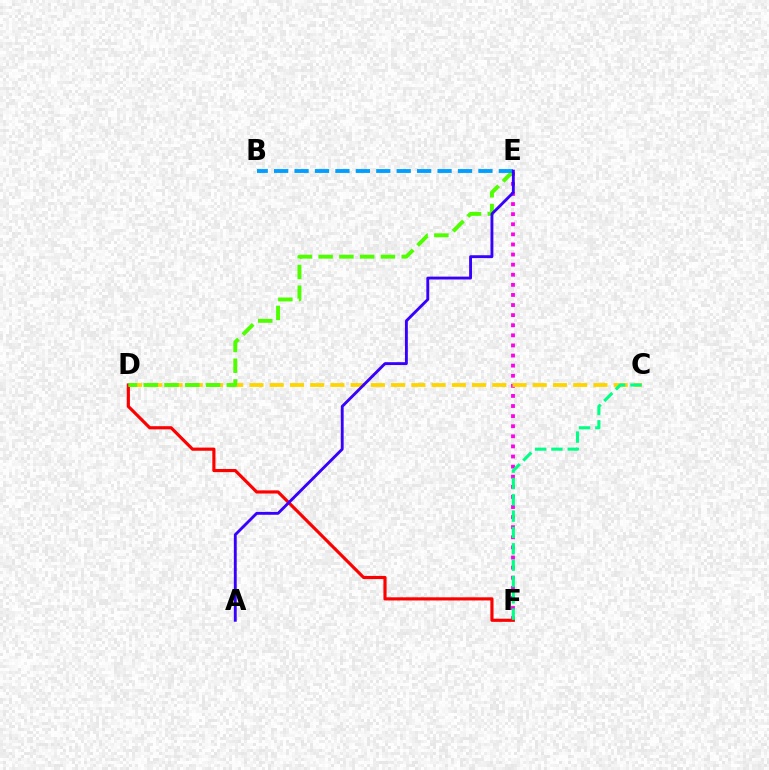{('E', 'F'): [{'color': '#ff00ed', 'line_style': 'dotted', 'thickness': 2.74}], ('C', 'D'): [{'color': '#ffd500', 'line_style': 'dashed', 'thickness': 2.75}], ('D', 'F'): [{'color': '#ff0000', 'line_style': 'solid', 'thickness': 2.27}], ('C', 'F'): [{'color': '#00ff86', 'line_style': 'dashed', 'thickness': 2.22}], ('D', 'E'): [{'color': '#4fff00', 'line_style': 'dashed', 'thickness': 2.82}], ('B', 'E'): [{'color': '#009eff', 'line_style': 'dashed', 'thickness': 2.78}], ('A', 'E'): [{'color': '#3700ff', 'line_style': 'solid', 'thickness': 2.07}]}